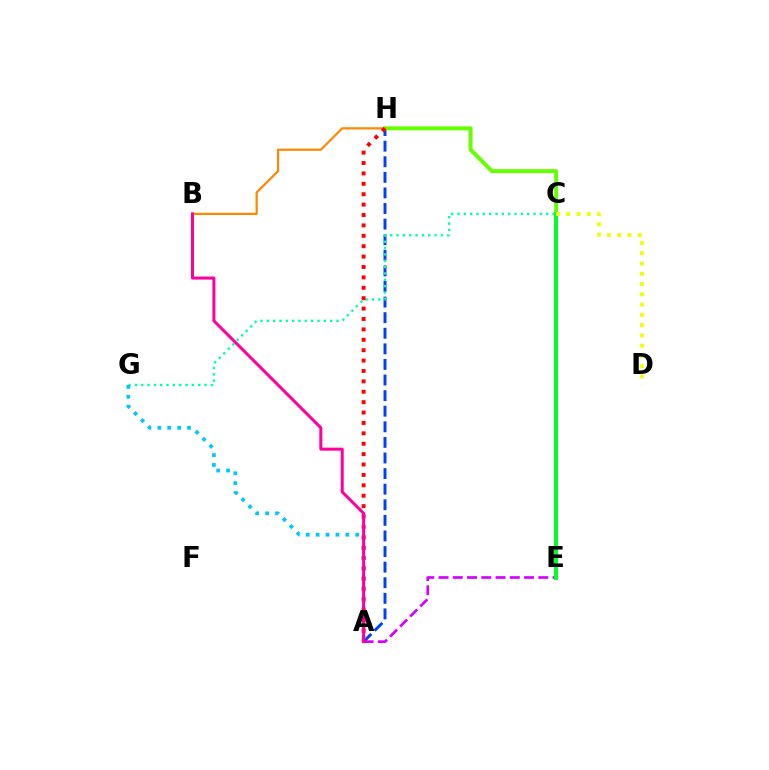{('C', 'E'): [{'color': '#4f00ff', 'line_style': 'dotted', 'thickness': 2.9}, {'color': '#00ff27', 'line_style': 'solid', 'thickness': 2.87}], ('A', 'H'): [{'color': '#003fff', 'line_style': 'dashed', 'thickness': 2.12}, {'color': '#ff0000', 'line_style': 'dotted', 'thickness': 2.82}], ('A', 'E'): [{'color': '#d600ff', 'line_style': 'dashed', 'thickness': 1.94}], ('C', 'H'): [{'color': '#66ff00', 'line_style': 'solid', 'thickness': 2.86}], ('B', 'H'): [{'color': '#ff8800', 'line_style': 'solid', 'thickness': 1.6}], ('C', 'G'): [{'color': '#00ffaf', 'line_style': 'dotted', 'thickness': 1.72}], ('A', 'G'): [{'color': '#00c7ff', 'line_style': 'dotted', 'thickness': 2.69}], ('A', 'B'): [{'color': '#ff00a0', 'line_style': 'solid', 'thickness': 2.17}], ('C', 'D'): [{'color': '#eeff00', 'line_style': 'dotted', 'thickness': 2.79}]}